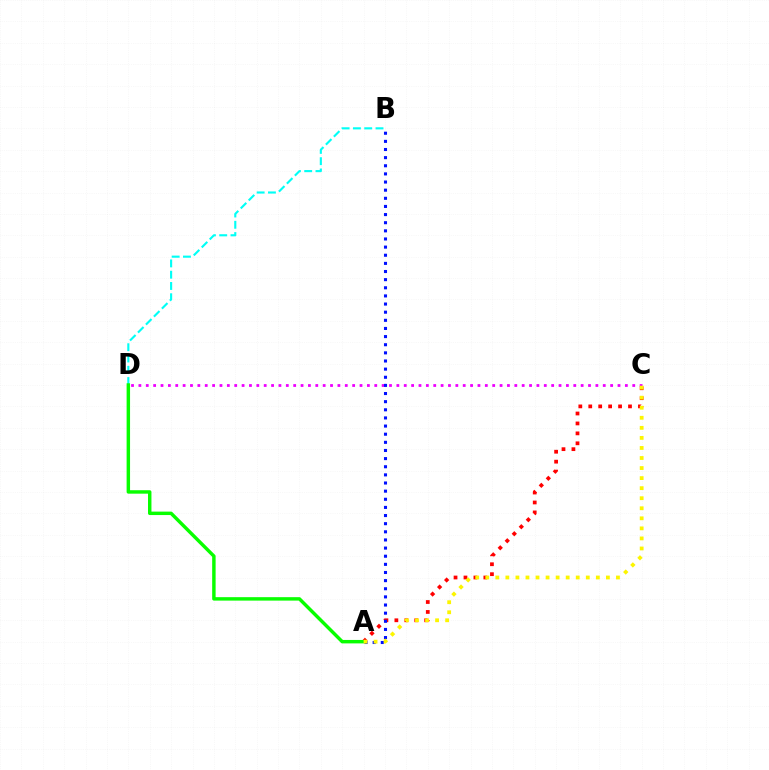{('A', 'C'): [{'color': '#ff0000', 'line_style': 'dotted', 'thickness': 2.7}, {'color': '#fcf500', 'line_style': 'dotted', 'thickness': 2.73}], ('C', 'D'): [{'color': '#ee00ff', 'line_style': 'dotted', 'thickness': 2.0}], ('A', 'B'): [{'color': '#0010ff', 'line_style': 'dotted', 'thickness': 2.21}], ('B', 'D'): [{'color': '#00fff6', 'line_style': 'dashed', 'thickness': 1.53}], ('A', 'D'): [{'color': '#08ff00', 'line_style': 'solid', 'thickness': 2.48}]}